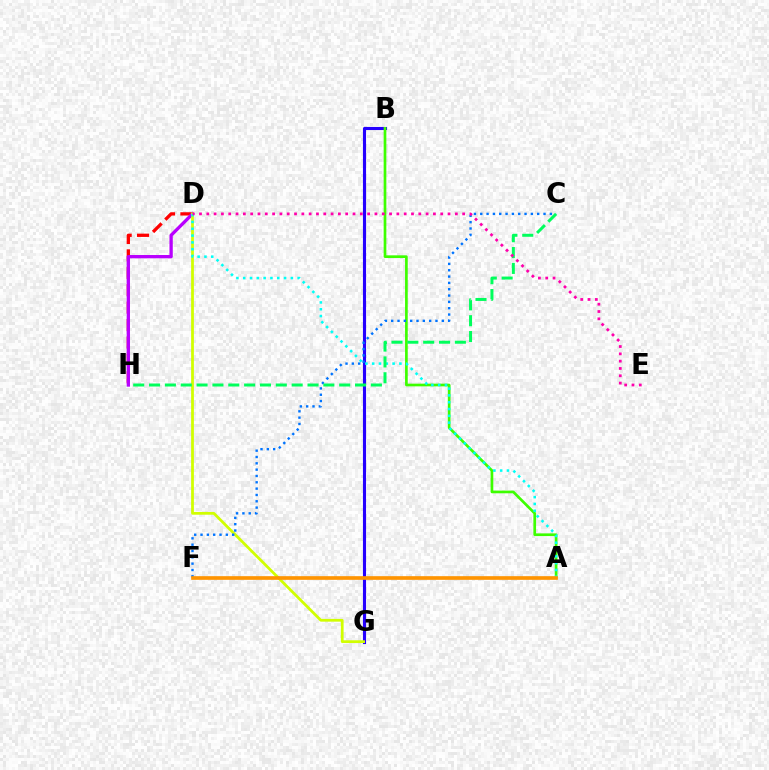{('D', 'H'): [{'color': '#ff0000', 'line_style': 'dashed', 'thickness': 2.37}, {'color': '#b900ff', 'line_style': 'solid', 'thickness': 2.38}], ('B', 'G'): [{'color': '#2500ff', 'line_style': 'solid', 'thickness': 2.23}], ('A', 'B'): [{'color': '#3dff00', 'line_style': 'solid', 'thickness': 1.93}], ('D', 'G'): [{'color': '#d1ff00', 'line_style': 'solid', 'thickness': 1.99}], ('A', 'D'): [{'color': '#00fff6', 'line_style': 'dotted', 'thickness': 1.85}], ('C', 'F'): [{'color': '#0074ff', 'line_style': 'dotted', 'thickness': 1.72}], ('C', 'H'): [{'color': '#00ff5c', 'line_style': 'dashed', 'thickness': 2.15}], ('D', 'E'): [{'color': '#ff00ac', 'line_style': 'dotted', 'thickness': 1.99}], ('A', 'F'): [{'color': '#ff9400', 'line_style': 'solid', 'thickness': 2.64}]}